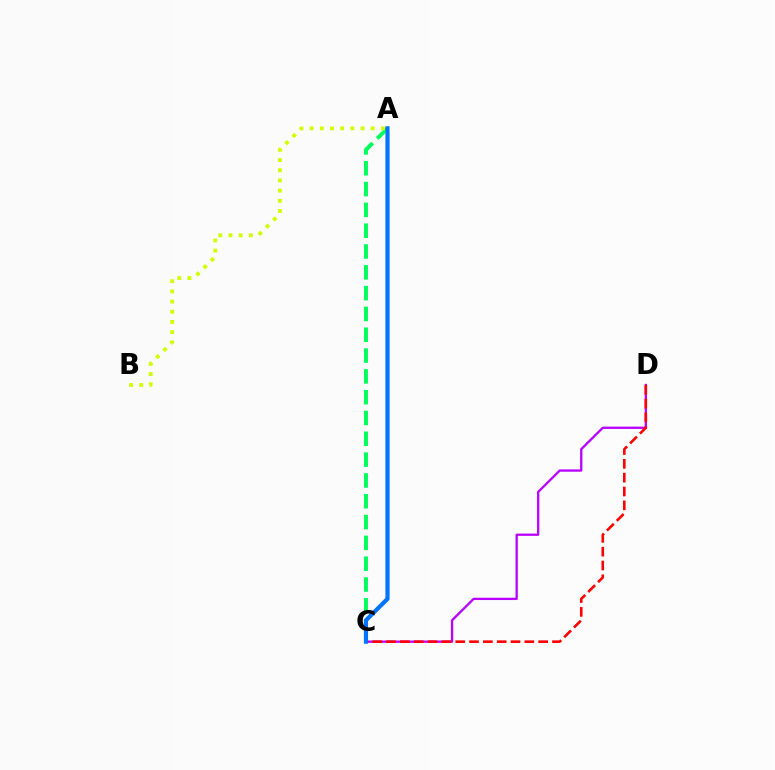{('C', 'D'): [{'color': '#b900ff', 'line_style': 'solid', 'thickness': 1.65}, {'color': '#ff0000', 'line_style': 'dashed', 'thickness': 1.88}], ('A', 'C'): [{'color': '#00ff5c', 'line_style': 'dashed', 'thickness': 2.83}, {'color': '#0074ff', 'line_style': 'solid', 'thickness': 3.0}], ('A', 'B'): [{'color': '#d1ff00', 'line_style': 'dotted', 'thickness': 2.77}]}